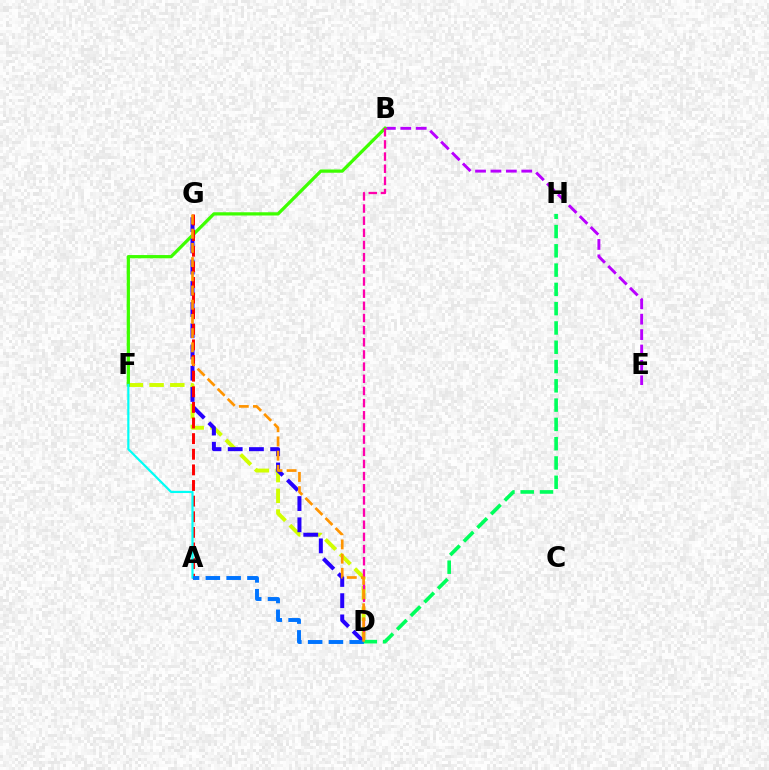{('B', 'E'): [{'color': '#b900ff', 'line_style': 'dashed', 'thickness': 2.09}], ('D', 'F'): [{'color': '#d1ff00', 'line_style': 'dashed', 'thickness': 2.82}], ('B', 'F'): [{'color': '#3dff00', 'line_style': 'solid', 'thickness': 2.34}], ('D', 'G'): [{'color': '#2500ff', 'line_style': 'dashed', 'thickness': 2.88}, {'color': '#ff9400', 'line_style': 'dashed', 'thickness': 1.93}], ('A', 'G'): [{'color': '#ff0000', 'line_style': 'dashed', 'thickness': 2.12}], ('A', 'F'): [{'color': '#00fff6', 'line_style': 'solid', 'thickness': 1.58}], ('A', 'D'): [{'color': '#0074ff', 'line_style': 'dashed', 'thickness': 2.82}], ('B', 'D'): [{'color': '#ff00ac', 'line_style': 'dashed', 'thickness': 1.65}], ('D', 'H'): [{'color': '#00ff5c', 'line_style': 'dashed', 'thickness': 2.62}]}